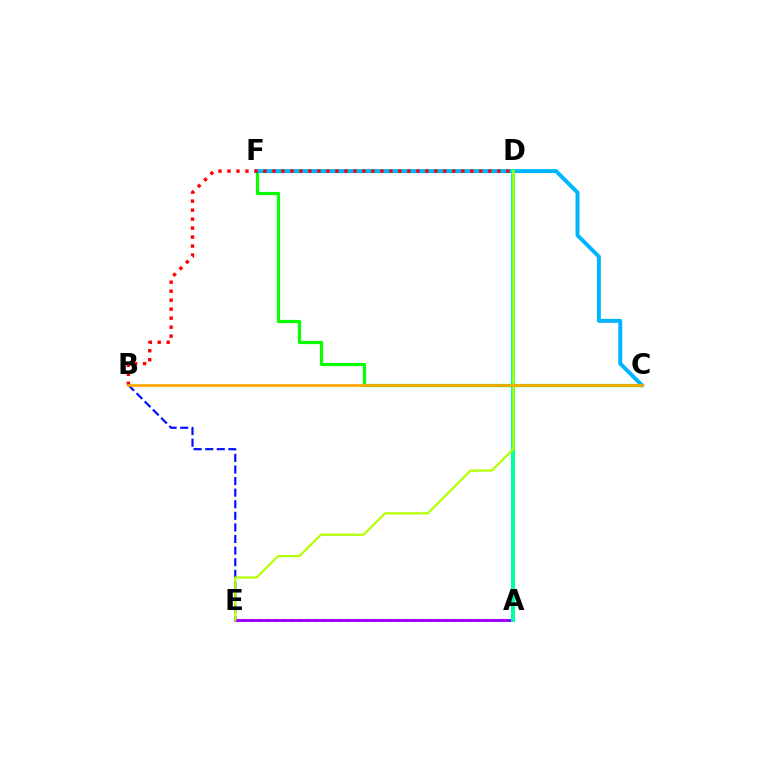{('C', 'F'): [{'color': '#08ff00', 'line_style': 'solid', 'thickness': 2.3}, {'color': '#00b5ff', 'line_style': 'solid', 'thickness': 2.84}], ('A', 'E'): [{'color': '#ff00bd', 'line_style': 'dotted', 'thickness': 2.18}, {'color': '#9b00ff', 'line_style': 'solid', 'thickness': 2.06}], ('B', 'D'): [{'color': '#ff0000', 'line_style': 'dotted', 'thickness': 2.44}], ('A', 'D'): [{'color': '#00ff9d', 'line_style': 'solid', 'thickness': 2.86}], ('B', 'E'): [{'color': '#0010ff', 'line_style': 'dashed', 'thickness': 1.57}], ('D', 'E'): [{'color': '#b3ff00', 'line_style': 'solid', 'thickness': 1.58}], ('B', 'C'): [{'color': '#ffa500', 'line_style': 'solid', 'thickness': 1.97}]}